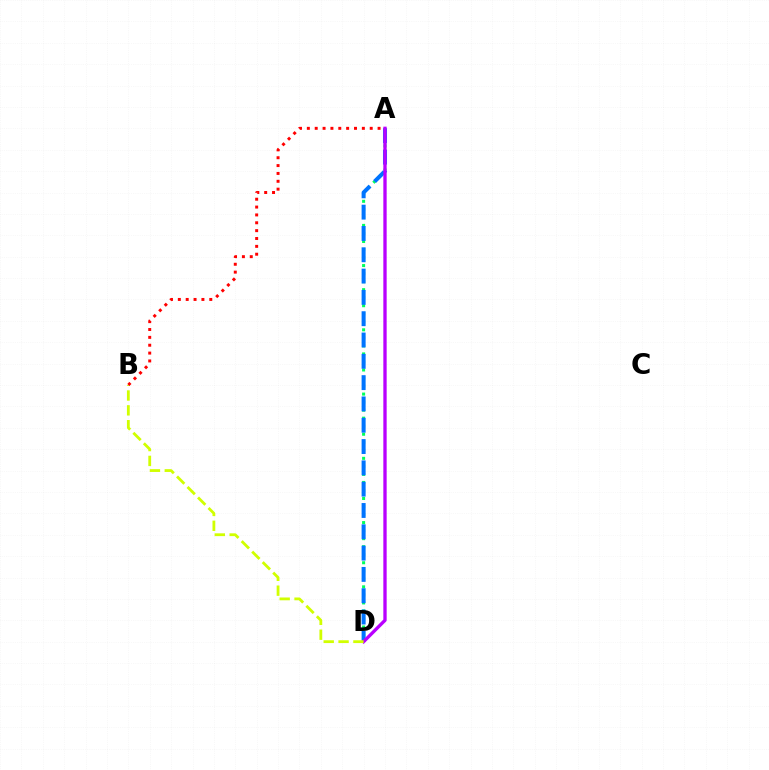{('A', 'D'): [{'color': '#00ff5c', 'line_style': 'dotted', 'thickness': 2.18}, {'color': '#0074ff', 'line_style': 'dashed', 'thickness': 2.89}, {'color': '#b900ff', 'line_style': 'solid', 'thickness': 2.4}], ('B', 'D'): [{'color': '#d1ff00', 'line_style': 'dashed', 'thickness': 2.02}], ('A', 'B'): [{'color': '#ff0000', 'line_style': 'dotted', 'thickness': 2.14}]}